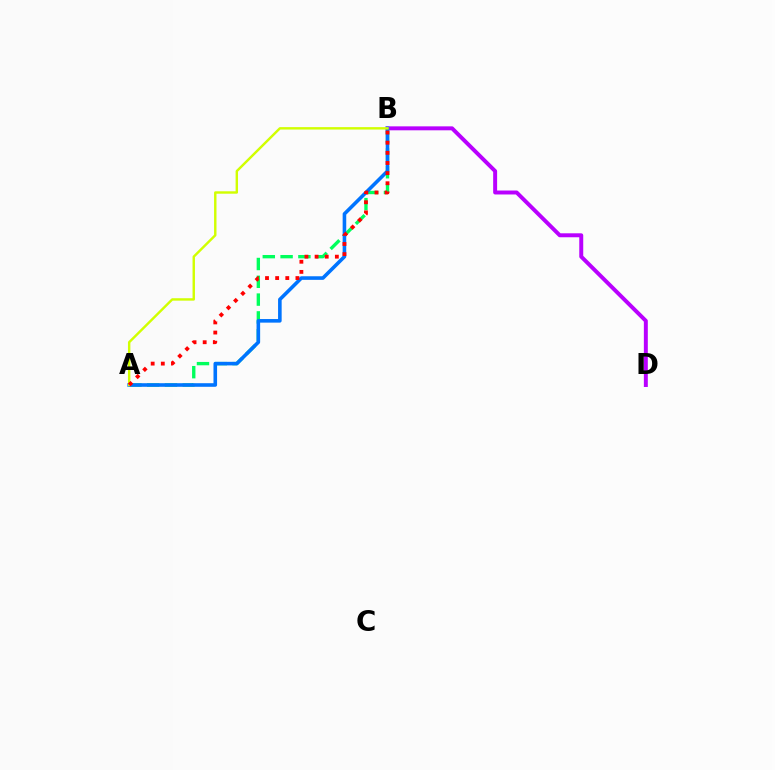{('B', 'D'): [{'color': '#b900ff', 'line_style': 'solid', 'thickness': 2.85}], ('A', 'B'): [{'color': '#00ff5c', 'line_style': 'dashed', 'thickness': 2.42}, {'color': '#0074ff', 'line_style': 'solid', 'thickness': 2.58}, {'color': '#d1ff00', 'line_style': 'solid', 'thickness': 1.74}, {'color': '#ff0000', 'line_style': 'dotted', 'thickness': 2.75}]}